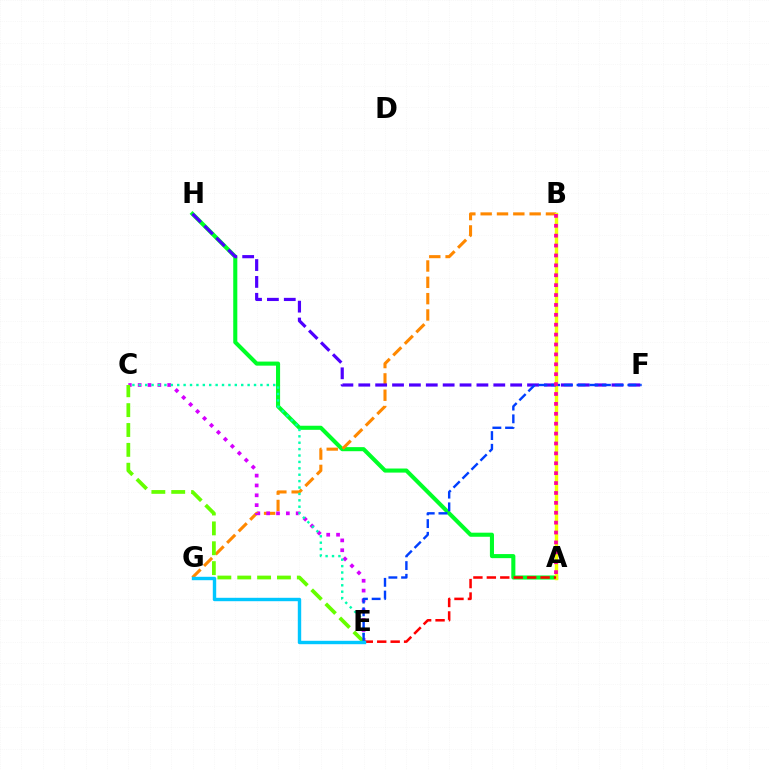{('A', 'H'): [{'color': '#00ff27', 'line_style': 'solid', 'thickness': 2.94}], ('B', 'G'): [{'color': '#ff8800', 'line_style': 'dashed', 'thickness': 2.22}], ('C', 'E'): [{'color': '#d600ff', 'line_style': 'dotted', 'thickness': 2.67}, {'color': '#00ffaf', 'line_style': 'dotted', 'thickness': 1.74}, {'color': '#66ff00', 'line_style': 'dashed', 'thickness': 2.7}], ('A', 'B'): [{'color': '#eeff00', 'line_style': 'solid', 'thickness': 2.47}, {'color': '#ff00a0', 'line_style': 'dotted', 'thickness': 2.69}], ('A', 'E'): [{'color': '#ff0000', 'line_style': 'dashed', 'thickness': 1.83}], ('F', 'H'): [{'color': '#4f00ff', 'line_style': 'dashed', 'thickness': 2.29}], ('E', 'F'): [{'color': '#003fff', 'line_style': 'dashed', 'thickness': 1.73}], ('E', 'G'): [{'color': '#00c7ff', 'line_style': 'solid', 'thickness': 2.45}]}